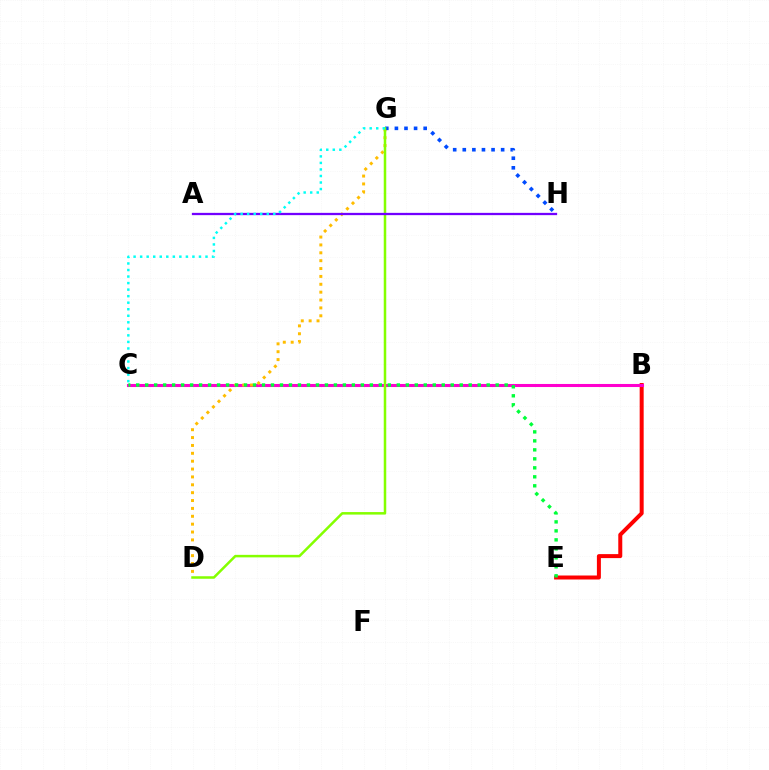{('B', 'E'): [{'color': '#ff0000', 'line_style': 'solid', 'thickness': 2.87}], ('B', 'C'): [{'color': '#ff00cf', 'line_style': 'solid', 'thickness': 2.21}], ('D', 'G'): [{'color': '#ffbd00', 'line_style': 'dotted', 'thickness': 2.14}, {'color': '#84ff00', 'line_style': 'solid', 'thickness': 1.81}], ('G', 'H'): [{'color': '#004bff', 'line_style': 'dotted', 'thickness': 2.61}], ('C', 'E'): [{'color': '#00ff39', 'line_style': 'dotted', 'thickness': 2.44}], ('A', 'H'): [{'color': '#7200ff', 'line_style': 'solid', 'thickness': 1.64}], ('C', 'G'): [{'color': '#00fff6', 'line_style': 'dotted', 'thickness': 1.78}]}